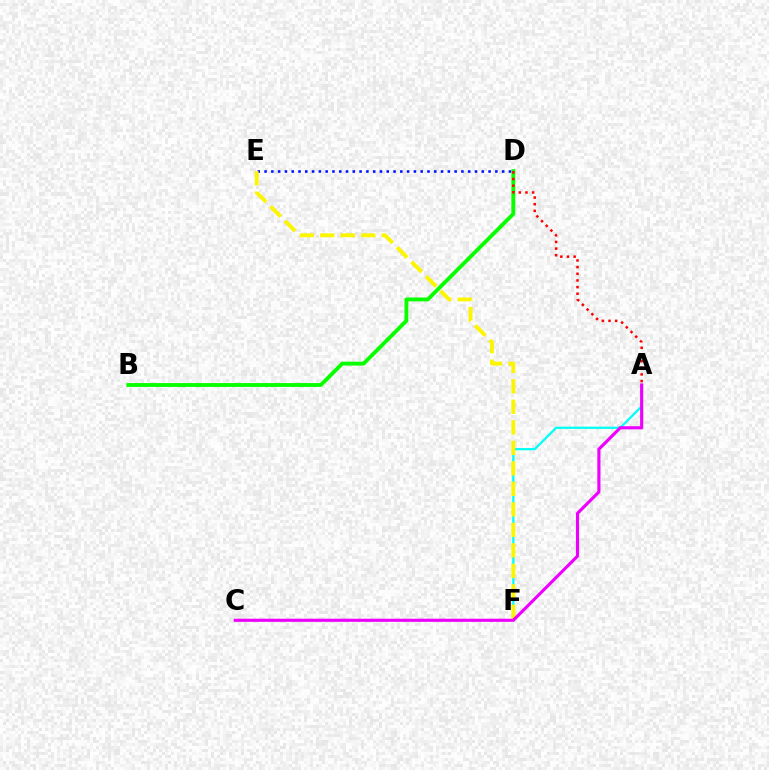{('A', 'F'): [{'color': '#00fff6', 'line_style': 'solid', 'thickness': 1.61}], ('B', 'D'): [{'color': '#08ff00', 'line_style': 'solid', 'thickness': 2.78}], ('A', 'D'): [{'color': '#ff0000', 'line_style': 'dotted', 'thickness': 1.81}], ('D', 'E'): [{'color': '#0010ff', 'line_style': 'dotted', 'thickness': 1.84}], ('E', 'F'): [{'color': '#fcf500', 'line_style': 'dashed', 'thickness': 2.79}], ('A', 'C'): [{'color': '#ee00ff', 'line_style': 'solid', 'thickness': 2.25}]}